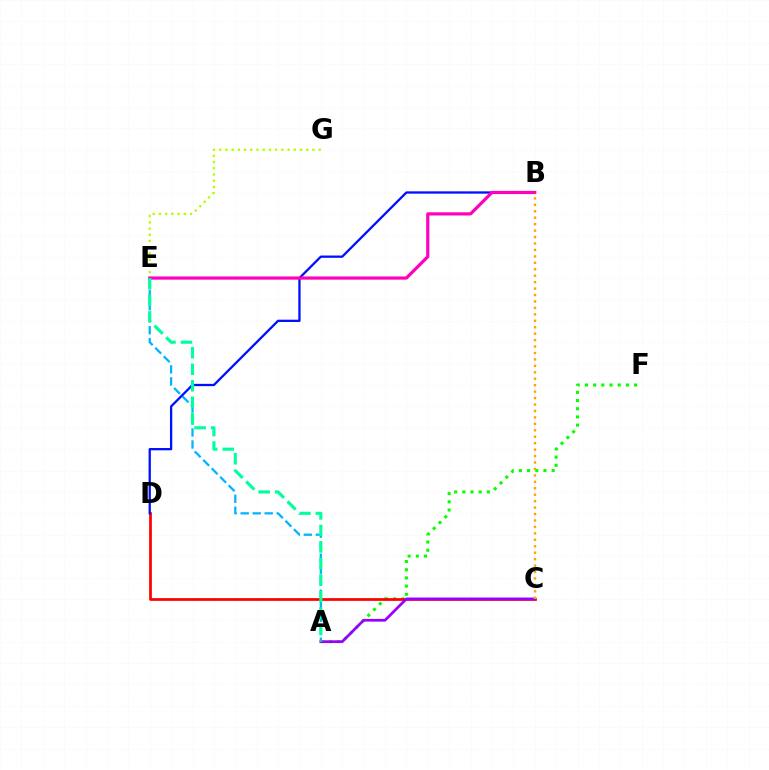{('A', 'F'): [{'color': '#08ff00', 'line_style': 'dotted', 'thickness': 2.22}], ('C', 'D'): [{'color': '#ff0000', 'line_style': 'solid', 'thickness': 1.96}], ('A', 'E'): [{'color': '#00b5ff', 'line_style': 'dashed', 'thickness': 1.63}, {'color': '#00ff9d', 'line_style': 'dashed', 'thickness': 2.25}], ('A', 'C'): [{'color': '#9b00ff', 'line_style': 'solid', 'thickness': 1.97}], ('E', 'G'): [{'color': '#b3ff00', 'line_style': 'dotted', 'thickness': 1.69}], ('B', 'D'): [{'color': '#0010ff', 'line_style': 'solid', 'thickness': 1.65}], ('B', 'E'): [{'color': '#ff00bd', 'line_style': 'solid', 'thickness': 2.3}], ('B', 'C'): [{'color': '#ffa500', 'line_style': 'dotted', 'thickness': 1.75}]}